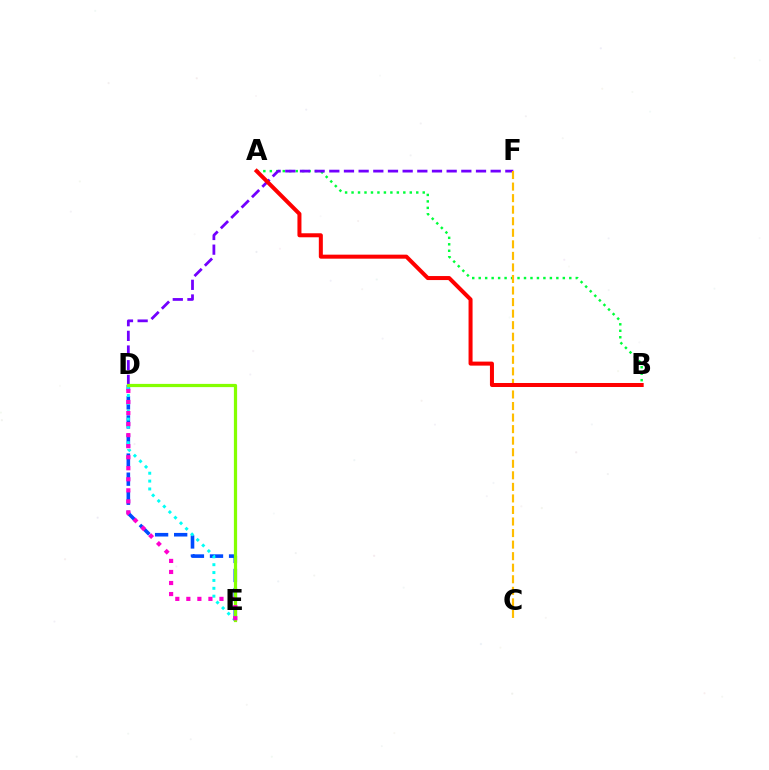{('D', 'E'): [{'color': '#004bff', 'line_style': 'dashed', 'thickness': 2.59}, {'color': '#00fff6', 'line_style': 'dotted', 'thickness': 2.14}, {'color': '#84ff00', 'line_style': 'solid', 'thickness': 2.32}, {'color': '#ff00cf', 'line_style': 'dotted', 'thickness': 3.0}], ('A', 'B'): [{'color': '#00ff39', 'line_style': 'dotted', 'thickness': 1.76}, {'color': '#ff0000', 'line_style': 'solid', 'thickness': 2.89}], ('D', 'F'): [{'color': '#7200ff', 'line_style': 'dashed', 'thickness': 1.99}], ('C', 'F'): [{'color': '#ffbd00', 'line_style': 'dashed', 'thickness': 1.57}]}